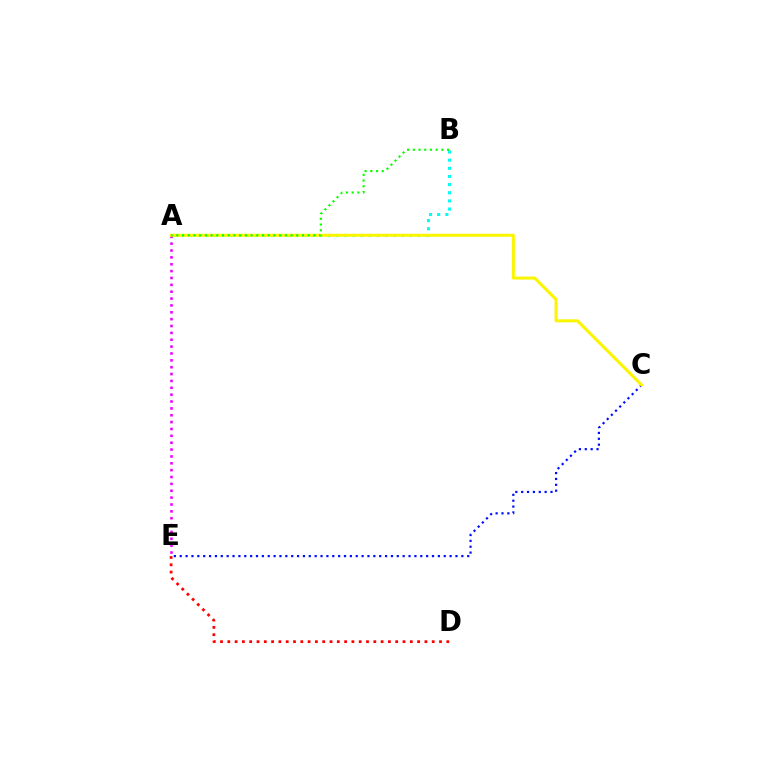{('A', 'E'): [{'color': '#ee00ff', 'line_style': 'dotted', 'thickness': 1.86}], ('C', 'E'): [{'color': '#0010ff', 'line_style': 'dotted', 'thickness': 1.59}], ('A', 'B'): [{'color': '#00fff6', 'line_style': 'dotted', 'thickness': 2.21}, {'color': '#08ff00', 'line_style': 'dotted', 'thickness': 1.55}], ('A', 'C'): [{'color': '#fcf500', 'line_style': 'solid', 'thickness': 2.19}], ('D', 'E'): [{'color': '#ff0000', 'line_style': 'dotted', 'thickness': 1.98}]}